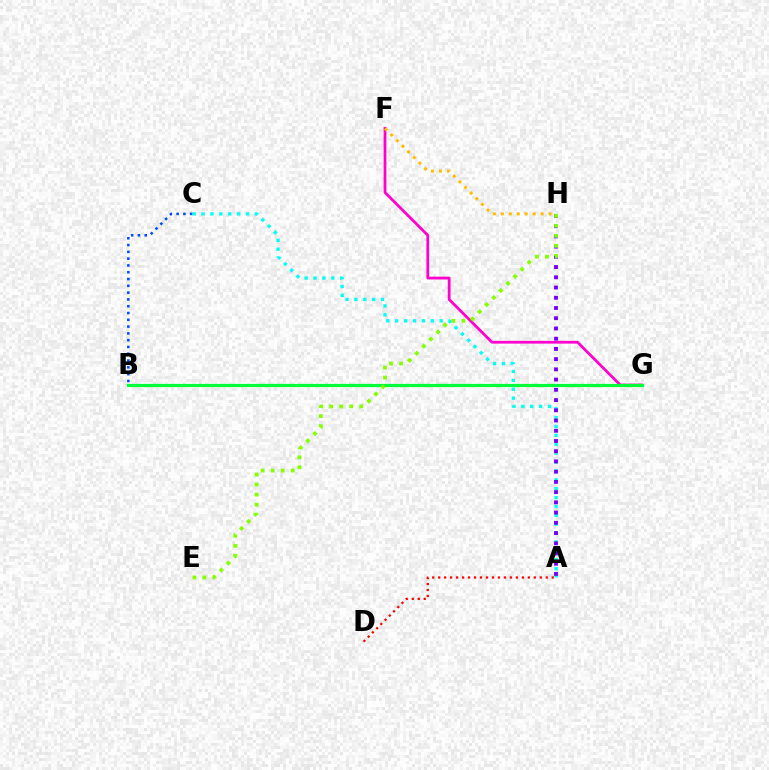{('F', 'G'): [{'color': '#ff00cf', 'line_style': 'solid', 'thickness': 1.98}], ('B', 'C'): [{'color': '#004bff', 'line_style': 'dotted', 'thickness': 1.85}], ('A', 'D'): [{'color': '#ff0000', 'line_style': 'dotted', 'thickness': 1.62}], ('B', 'G'): [{'color': '#00ff39', 'line_style': 'solid', 'thickness': 2.3}], ('A', 'C'): [{'color': '#00fff6', 'line_style': 'dotted', 'thickness': 2.41}], ('A', 'H'): [{'color': '#7200ff', 'line_style': 'dotted', 'thickness': 2.78}], ('F', 'H'): [{'color': '#ffbd00', 'line_style': 'dotted', 'thickness': 2.16}], ('E', 'H'): [{'color': '#84ff00', 'line_style': 'dotted', 'thickness': 2.72}]}